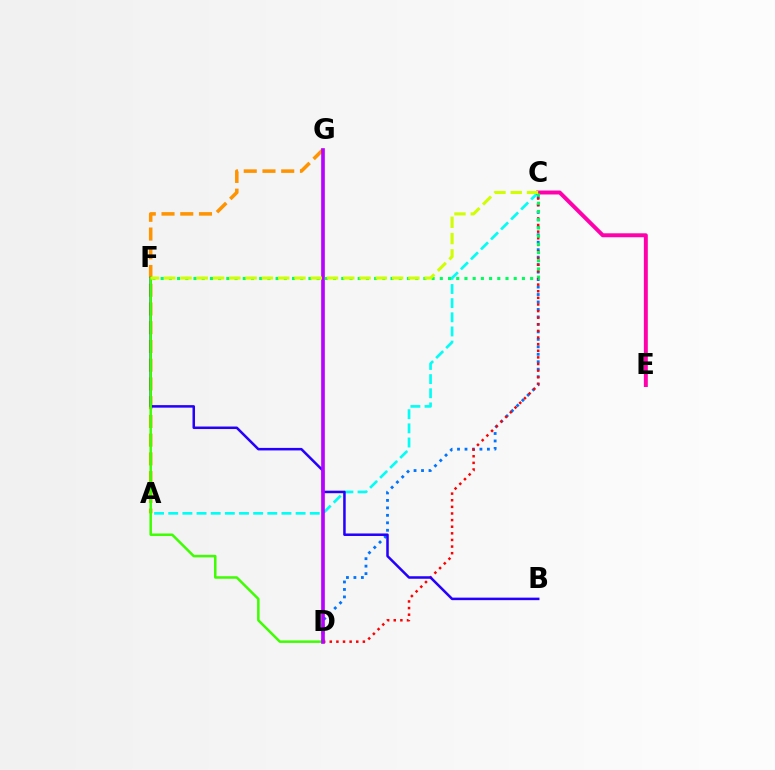{('A', 'G'): [{'color': '#ff9400', 'line_style': 'dashed', 'thickness': 2.55}], ('A', 'C'): [{'color': '#00fff6', 'line_style': 'dashed', 'thickness': 1.92}], ('C', 'D'): [{'color': '#0074ff', 'line_style': 'dotted', 'thickness': 2.03}, {'color': '#ff0000', 'line_style': 'dotted', 'thickness': 1.8}], ('C', 'E'): [{'color': '#ff00ac', 'line_style': 'solid', 'thickness': 2.85}], ('B', 'F'): [{'color': '#2500ff', 'line_style': 'solid', 'thickness': 1.82}], ('D', 'F'): [{'color': '#3dff00', 'line_style': 'solid', 'thickness': 1.8}], ('D', 'G'): [{'color': '#b900ff', 'line_style': 'solid', 'thickness': 2.64}], ('C', 'F'): [{'color': '#00ff5c', 'line_style': 'dotted', 'thickness': 2.23}, {'color': '#d1ff00', 'line_style': 'dashed', 'thickness': 2.21}]}